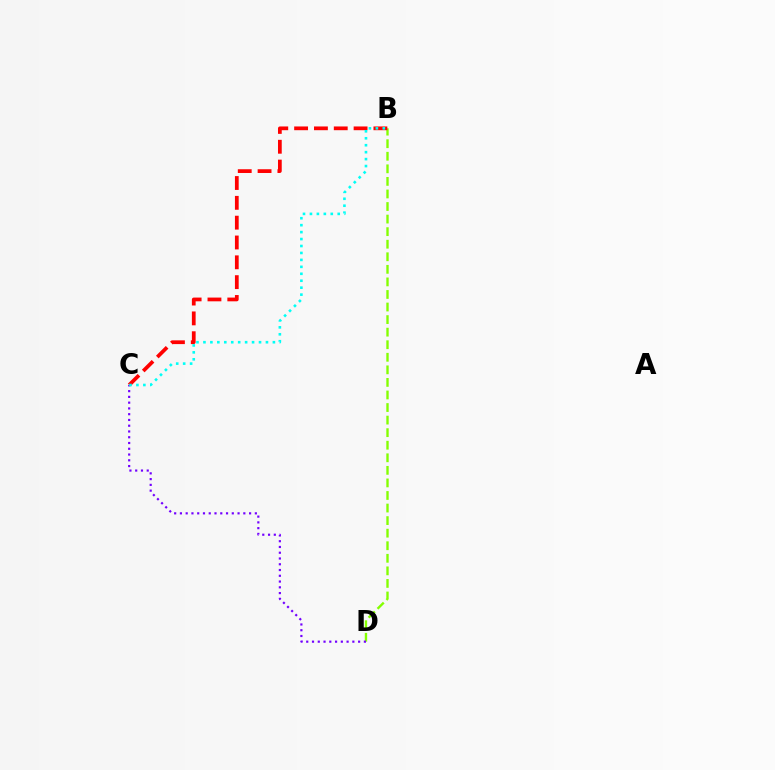{('B', 'D'): [{'color': '#84ff00', 'line_style': 'dashed', 'thickness': 1.71}], ('C', 'D'): [{'color': '#7200ff', 'line_style': 'dotted', 'thickness': 1.57}], ('B', 'C'): [{'color': '#ff0000', 'line_style': 'dashed', 'thickness': 2.69}, {'color': '#00fff6', 'line_style': 'dotted', 'thickness': 1.89}]}